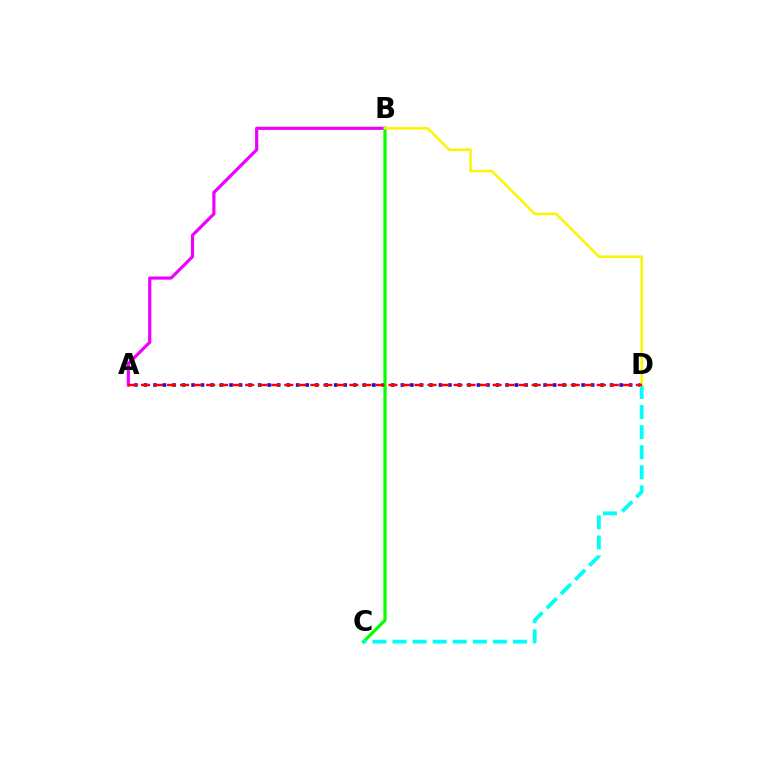{('A', 'D'): [{'color': '#0010ff', 'line_style': 'dotted', 'thickness': 2.59}, {'color': '#ff0000', 'line_style': 'dashed', 'thickness': 1.77}], ('A', 'B'): [{'color': '#ee00ff', 'line_style': 'solid', 'thickness': 2.28}], ('B', 'C'): [{'color': '#08ff00', 'line_style': 'solid', 'thickness': 2.34}], ('C', 'D'): [{'color': '#00fff6', 'line_style': 'dashed', 'thickness': 2.73}], ('B', 'D'): [{'color': '#fcf500', 'line_style': 'solid', 'thickness': 1.82}]}